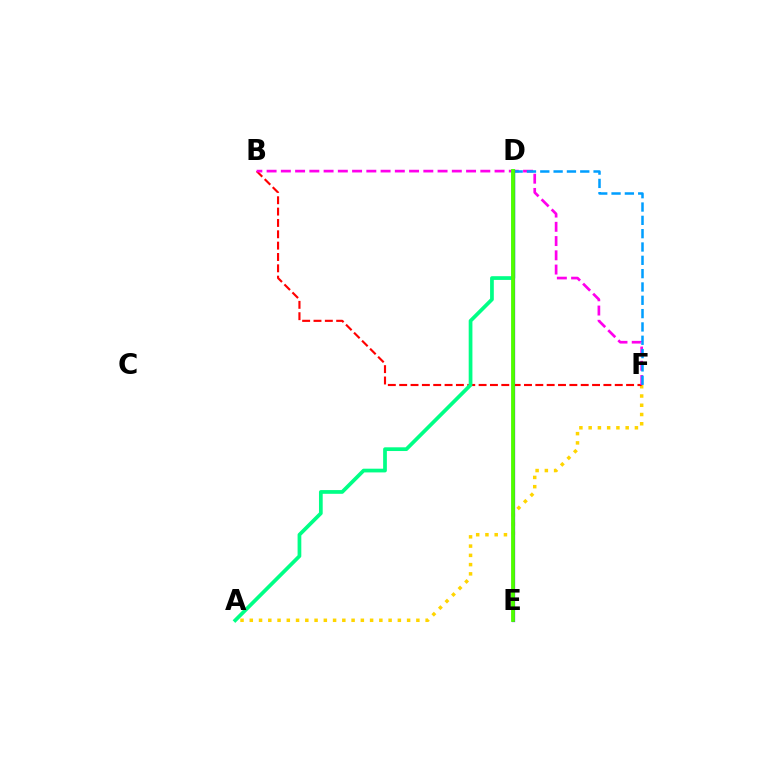{('A', 'F'): [{'color': '#ffd500', 'line_style': 'dotted', 'thickness': 2.51}], ('B', 'F'): [{'color': '#ff0000', 'line_style': 'dashed', 'thickness': 1.54}, {'color': '#ff00ed', 'line_style': 'dashed', 'thickness': 1.94}], ('D', 'F'): [{'color': '#009eff', 'line_style': 'dashed', 'thickness': 1.81}], ('A', 'D'): [{'color': '#00ff86', 'line_style': 'solid', 'thickness': 2.68}], ('D', 'E'): [{'color': '#3700ff', 'line_style': 'solid', 'thickness': 2.32}, {'color': '#4fff00', 'line_style': 'solid', 'thickness': 2.73}]}